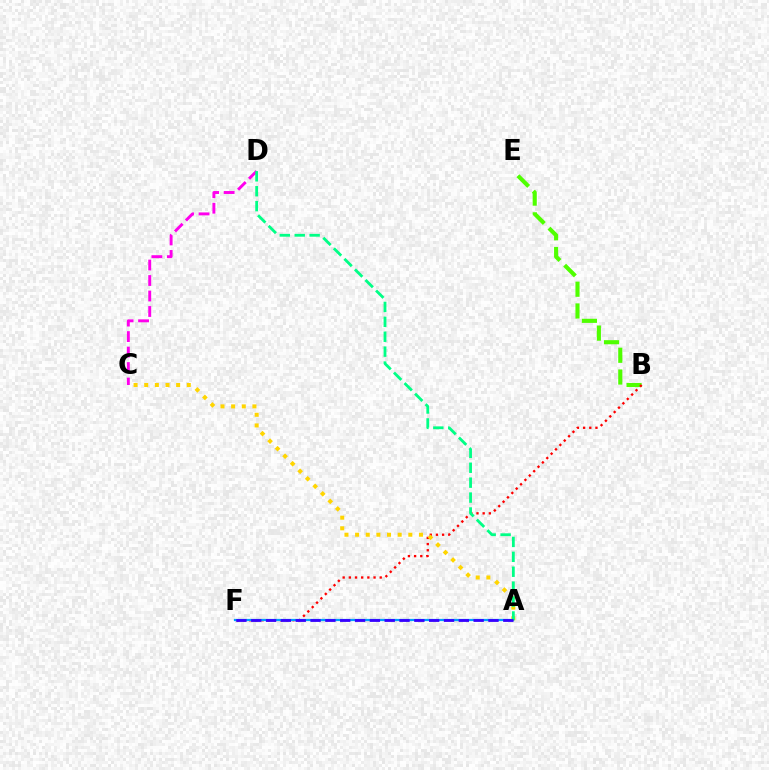{('C', 'D'): [{'color': '#ff00ed', 'line_style': 'dashed', 'thickness': 2.1}], ('B', 'E'): [{'color': '#4fff00', 'line_style': 'dashed', 'thickness': 2.96}], ('B', 'F'): [{'color': '#ff0000', 'line_style': 'dotted', 'thickness': 1.68}], ('A', 'F'): [{'color': '#009eff', 'line_style': 'solid', 'thickness': 1.6}, {'color': '#3700ff', 'line_style': 'dashed', 'thickness': 2.01}], ('A', 'C'): [{'color': '#ffd500', 'line_style': 'dotted', 'thickness': 2.89}], ('A', 'D'): [{'color': '#00ff86', 'line_style': 'dashed', 'thickness': 2.03}]}